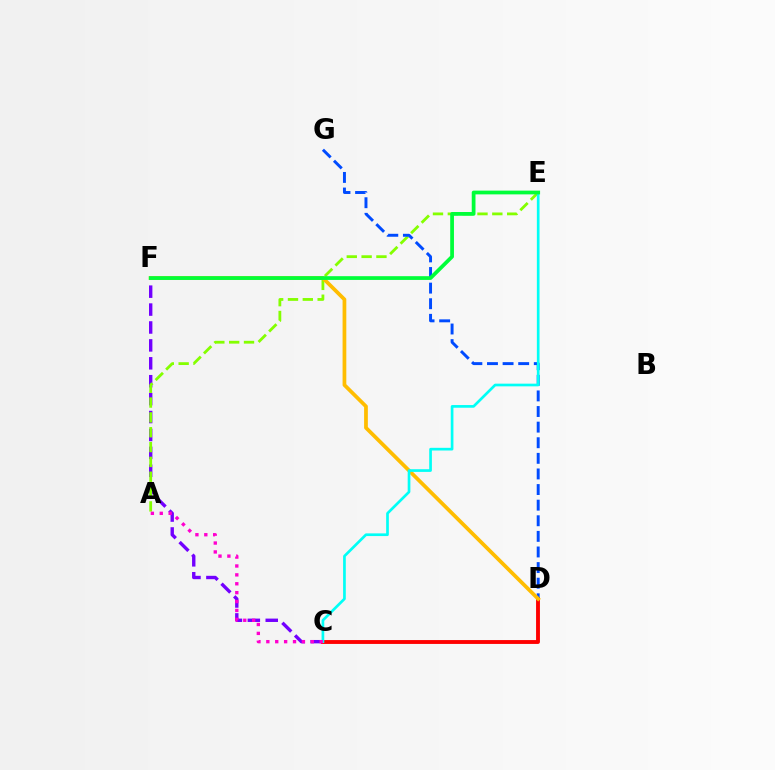{('C', 'F'): [{'color': '#7200ff', 'line_style': 'dashed', 'thickness': 2.43}], ('C', 'D'): [{'color': '#ff0000', 'line_style': 'solid', 'thickness': 2.79}], ('A', 'E'): [{'color': '#84ff00', 'line_style': 'dashed', 'thickness': 2.02}], ('D', 'G'): [{'color': '#004bff', 'line_style': 'dashed', 'thickness': 2.12}], ('D', 'F'): [{'color': '#ffbd00', 'line_style': 'solid', 'thickness': 2.69}], ('C', 'E'): [{'color': '#00fff6', 'line_style': 'solid', 'thickness': 1.93}], ('A', 'C'): [{'color': '#ff00cf', 'line_style': 'dotted', 'thickness': 2.42}], ('E', 'F'): [{'color': '#00ff39', 'line_style': 'solid', 'thickness': 2.7}]}